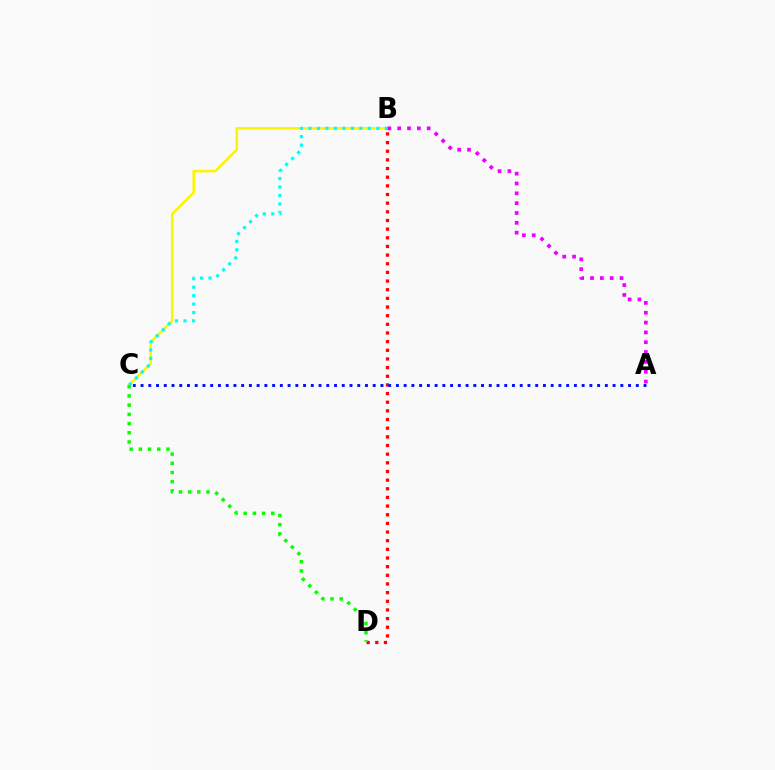{('B', 'C'): [{'color': '#fcf500', 'line_style': 'solid', 'thickness': 1.86}, {'color': '#00fff6', 'line_style': 'dotted', 'thickness': 2.3}], ('B', 'D'): [{'color': '#ff0000', 'line_style': 'dotted', 'thickness': 2.35}], ('C', 'D'): [{'color': '#08ff00', 'line_style': 'dotted', 'thickness': 2.5}], ('A', 'C'): [{'color': '#0010ff', 'line_style': 'dotted', 'thickness': 2.1}], ('A', 'B'): [{'color': '#ee00ff', 'line_style': 'dotted', 'thickness': 2.67}]}